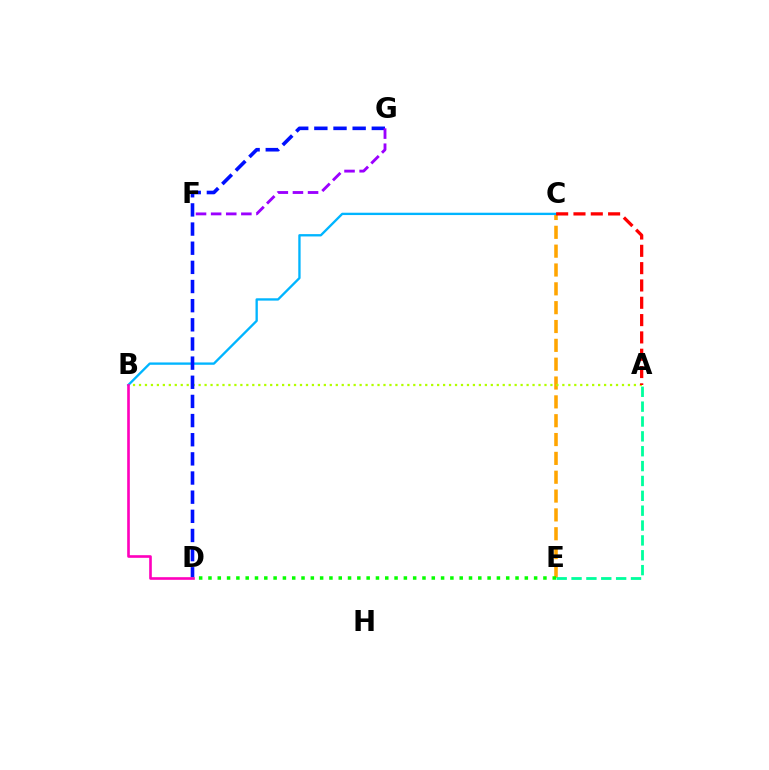{('C', 'E'): [{'color': '#ffa500', 'line_style': 'dashed', 'thickness': 2.56}], ('A', 'B'): [{'color': '#b3ff00', 'line_style': 'dotted', 'thickness': 1.62}], ('B', 'C'): [{'color': '#00b5ff', 'line_style': 'solid', 'thickness': 1.68}], ('D', 'G'): [{'color': '#0010ff', 'line_style': 'dashed', 'thickness': 2.6}], ('B', 'D'): [{'color': '#ff00bd', 'line_style': 'solid', 'thickness': 1.9}], ('A', 'C'): [{'color': '#ff0000', 'line_style': 'dashed', 'thickness': 2.35}], ('A', 'E'): [{'color': '#00ff9d', 'line_style': 'dashed', 'thickness': 2.02}], ('F', 'G'): [{'color': '#9b00ff', 'line_style': 'dashed', 'thickness': 2.05}], ('D', 'E'): [{'color': '#08ff00', 'line_style': 'dotted', 'thickness': 2.53}]}